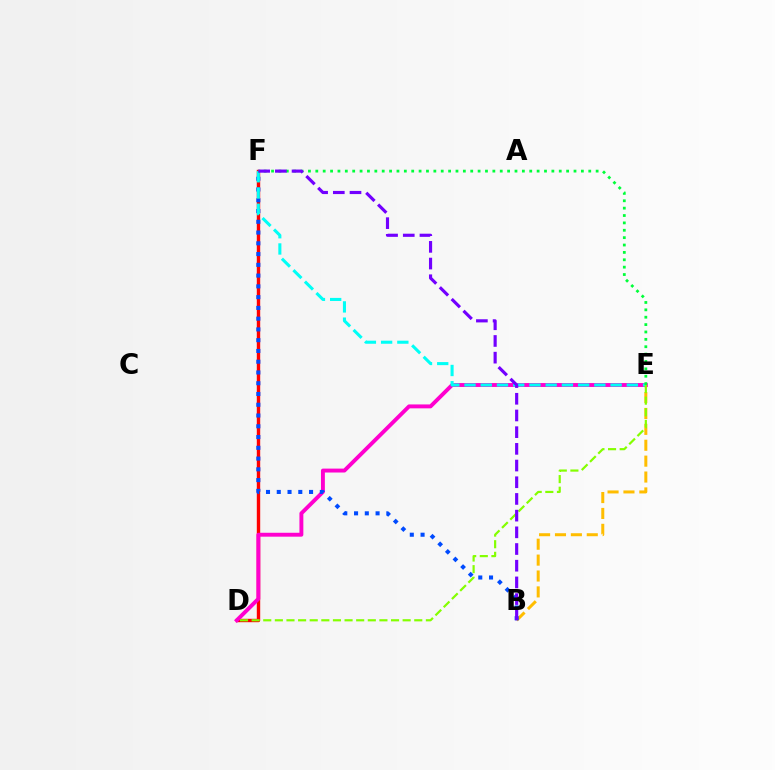{('B', 'E'): [{'color': '#ffbd00', 'line_style': 'dashed', 'thickness': 2.16}], ('D', 'F'): [{'color': '#ff0000', 'line_style': 'solid', 'thickness': 2.45}], ('D', 'E'): [{'color': '#ff00cf', 'line_style': 'solid', 'thickness': 2.81}, {'color': '#84ff00', 'line_style': 'dashed', 'thickness': 1.58}], ('B', 'F'): [{'color': '#004bff', 'line_style': 'dotted', 'thickness': 2.92}, {'color': '#7200ff', 'line_style': 'dashed', 'thickness': 2.27}], ('E', 'F'): [{'color': '#00fff6', 'line_style': 'dashed', 'thickness': 2.2}, {'color': '#00ff39', 'line_style': 'dotted', 'thickness': 2.0}]}